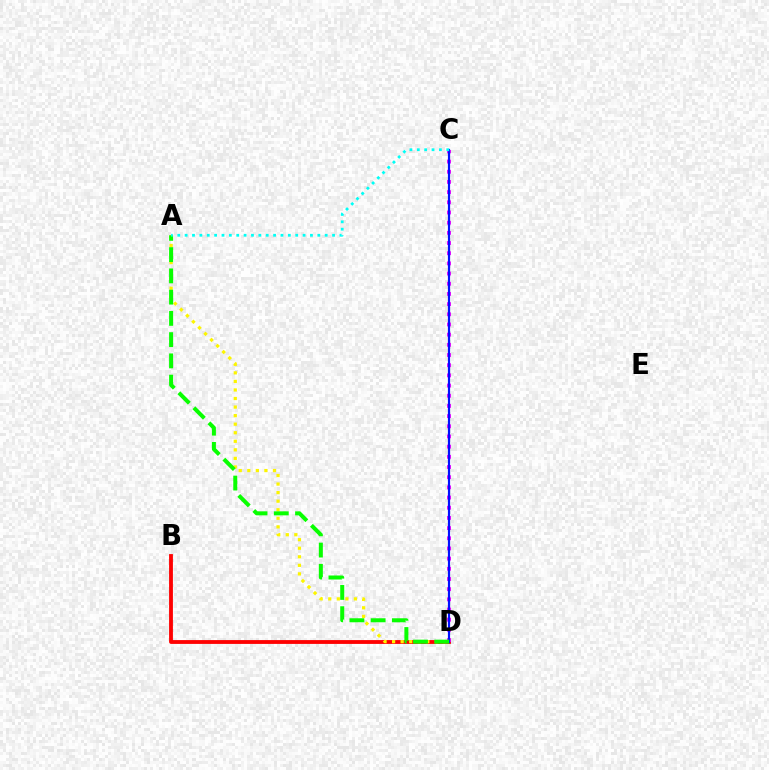{('B', 'D'): [{'color': '#ff0000', 'line_style': 'solid', 'thickness': 2.76}], ('A', 'D'): [{'color': '#fcf500', 'line_style': 'dotted', 'thickness': 2.32}, {'color': '#08ff00', 'line_style': 'dashed', 'thickness': 2.89}], ('C', 'D'): [{'color': '#ee00ff', 'line_style': 'dotted', 'thickness': 2.77}, {'color': '#0010ff', 'line_style': 'solid', 'thickness': 1.57}], ('A', 'C'): [{'color': '#00fff6', 'line_style': 'dotted', 'thickness': 2.0}]}